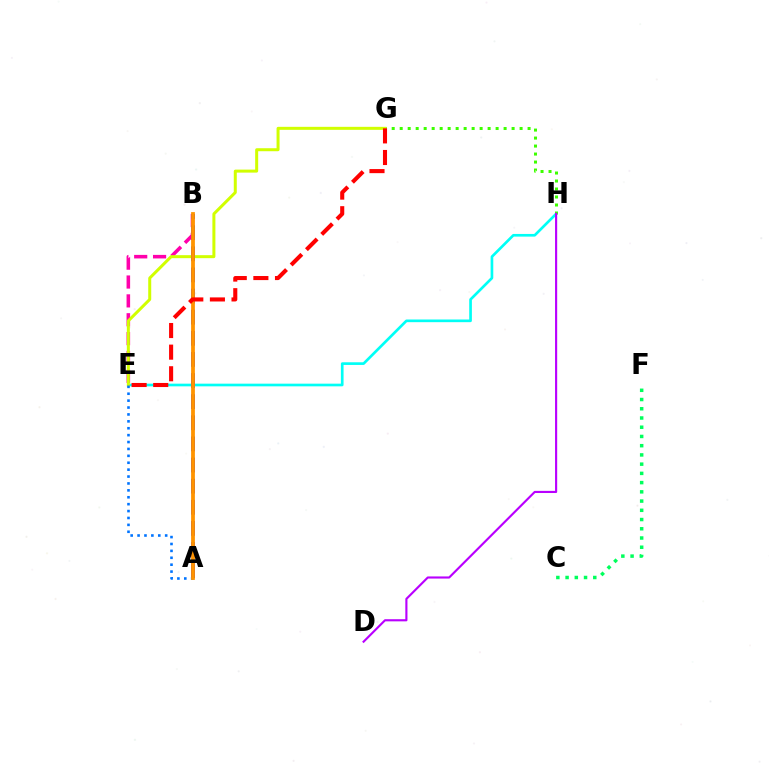{('E', 'H'): [{'color': '#00fff6', 'line_style': 'solid', 'thickness': 1.92}], ('C', 'F'): [{'color': '#00ff5c', 'line_style': 'dotted', 'thickness': 2.51}], ('G', 'H'): [{'color': '#3dff00', 'line_style': 'dotted', 'thickness': 2.17}], ('B', 'E'): [{'color': '#ff00ac', 'line_style': 'dashed', 'thickness': 2.56}], ('E', 'G'): [{'color': '#d1ff00', 'line_style': 'solid', 'thickness': 2.16}, {'color': '#ff0000', 'line_style': 'dashed', 'thickness': 2.94}], ('A', 'B'): [{'color': '#2500ff', 'line_style': 'dashed', 'thickness': 2.87}, {'color': '#ff9400', 'line_style': 'solid', 'thickness': 2.72}], ('A', 'E'): [{'color': '#0074ff', 'line_style': 'dotted', 'thickness': 1.88}], ('D', 'H'): [{'color': '#b900ff', 'line_style': 'solid', 'thickness': 1.54}]}